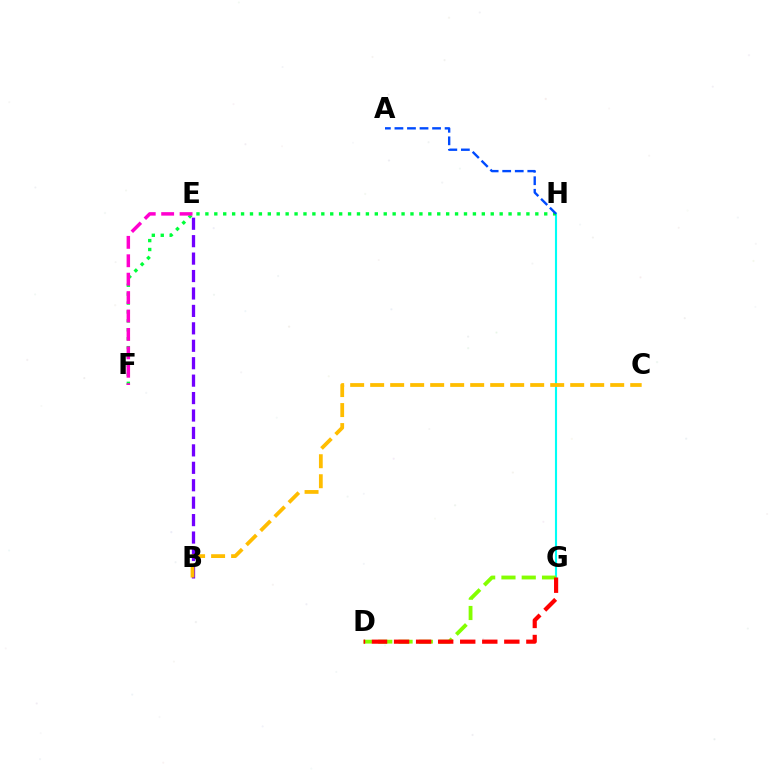{('G', 'H'): [{'color': '#00fff6', 'line_style': 'solid', 'thickness': 1.52}], ('F', 'H'): [{'color': '#00ff39', 'line_style': 'dotted', 'thickness': 2.42}], ('D', 'G'): [{'color': '#84ff00', 'line_style': 'dashed', 'thickness': 2.76}, {'color': '#ff0000', 'line_style': 'dashed', 'thickness': 3.0}], ('B', 'E'): [{'color': '#7200ff', 'line_style': 'dashed', 'thickness': 2.37}], ('E', 'F'): [{'color': '#ff00cf', 'line_style': 'dashed', 'thickness': 2.5}], ('A', 'H'): [{'color': '#004bff', 'line_style': 'dashed', 'thickness': 1.7}], ('B', 'C'): [{'color': '#ffbd00', 'line_style': 'dashed', 'thickness': 2.72}]}